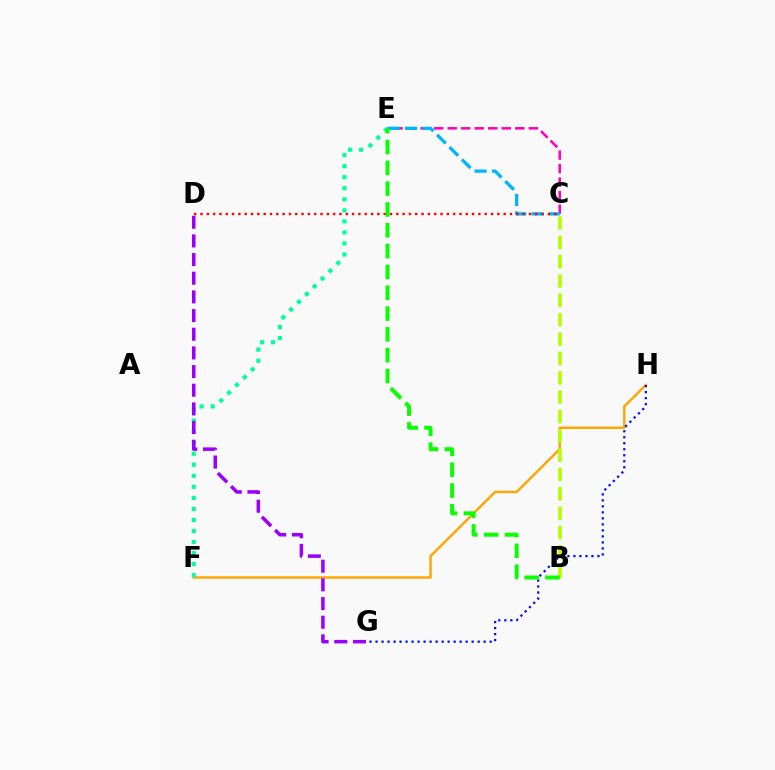{('F', 'H'): [{'color': '#ffa500', 'line_style': 'solid', 'thickness': 1.75}], ('C', 'E'): [{'color': '#ff00bd', 'line_style': 'dashed', 'thickness': 1.84}, {'color': '#00b5ff', 'line_style': 'dashed', 'thickness': 2.37}], ('E', 'F'): [{'color': '#00ff9d', 'line_style': 'dotted', 'thickness': 3.0}], ('G', 'H'): [{'color': '#0010ff', 'line_style': 'dotted', 'thickness': 1.63}], ('C', 'D'): [{'color': '#ff0000', 'line_style': 'dotted', 'thickness': 1.72}], ('B', 'C'): [{'color': '#b3ff00', 'line_style': 'dashed', 'thickness': 2.63}], ('D', 'G'): [{'color': '#9b00ff', 'line_style': 'dashed', 'thickness': 2.54}], ('B', 'E'): [{'color': '#08ff00', 'line_style': 'dashed', 'thickness': 2.83}]}